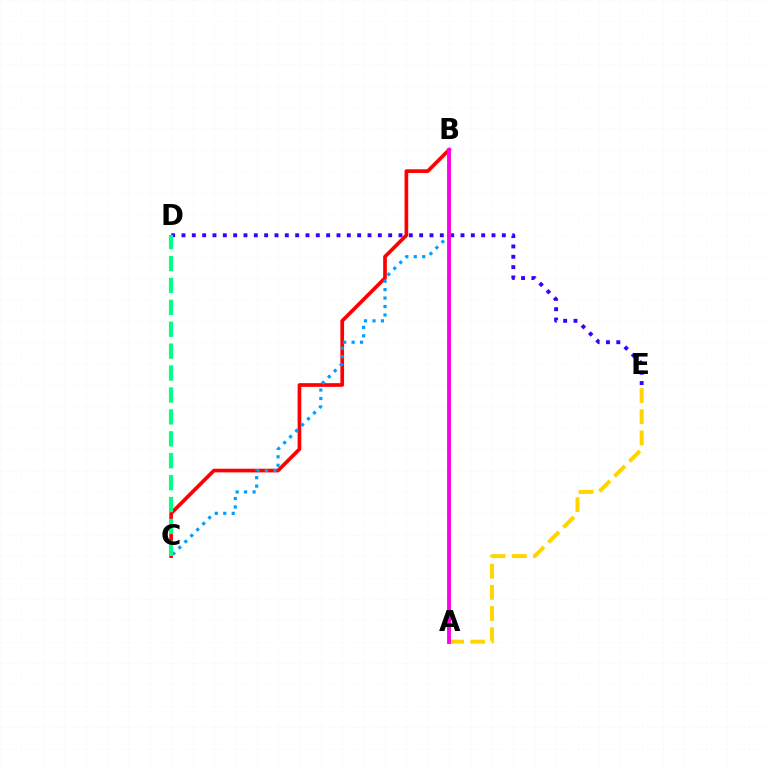{('D', 'E'): [{'color': '#3700ff', 'line_style': 'dotted', 'thickness': 2.81}], ('B', 'C'): [{'color': '#ff0000', 'line_style': 'solid', 'thickness': 2.65}, {'color': '#009eff', 'line_style': 'dotted', 'thickness': 2.3}], ('A', 'B'): [{'color': '#4fff00', 'line_style': 'solid', 'thickness': 2.19}, {'color': '#ff00ed', 'line_style': 'solid', 'thickness': 2.77}], ('A', 'E'): [{'color': '#ffd500', 'line_style': 'dashed', 'thickness': 2.88}], ('C', 'D'): [{'color': '#00ff86', 'line_style': 'dashed', 'thickness': 2.98}]}